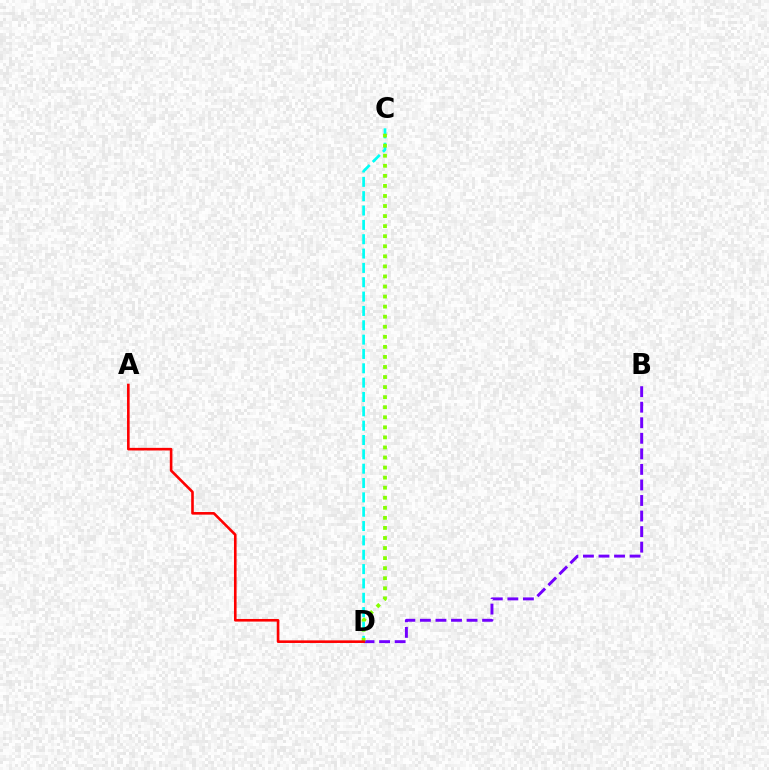{('C', 'D'): [{'color': '#00fff6', 'line_style': 'dashed', 'thickness': 1.95}, {'color': '#84ff00', 'line_style': 'dotted', 'thickness': 2.73}], ('B', 'D'): [{'color': '#7200ff', 'line_style': 'dashed', 'thickness': 2.11}], ('A', 'D'): [{'color': '#ff0000', 'line_style': 'solid', 'thickness': 1.88}]}